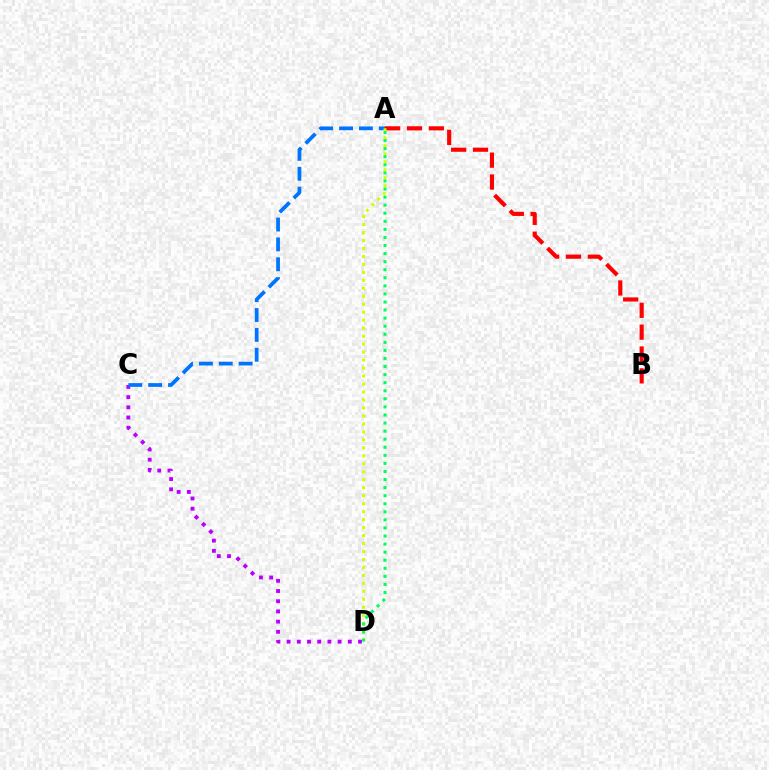{('A', 'B'): [{'color': '#ff0000', 'line_style': 'dashed', 'thickness': 2.97}], ('C', 'D'): [{'color': '#b900ff', 'line_style': 'dotted', 'thickness': 2.77}], ('A', 'C'): [{'color': '#0074ff', 'line_style': 'dashed', 'thickness': 2.7}], ('A', 'D'): [{'color': '#d1ff00', 'line_style': 'dotted', 'thickness': 2.17}, {'color': '#00ff5c', 'line_style': 'dotted', 'thickness': 2.19}]}